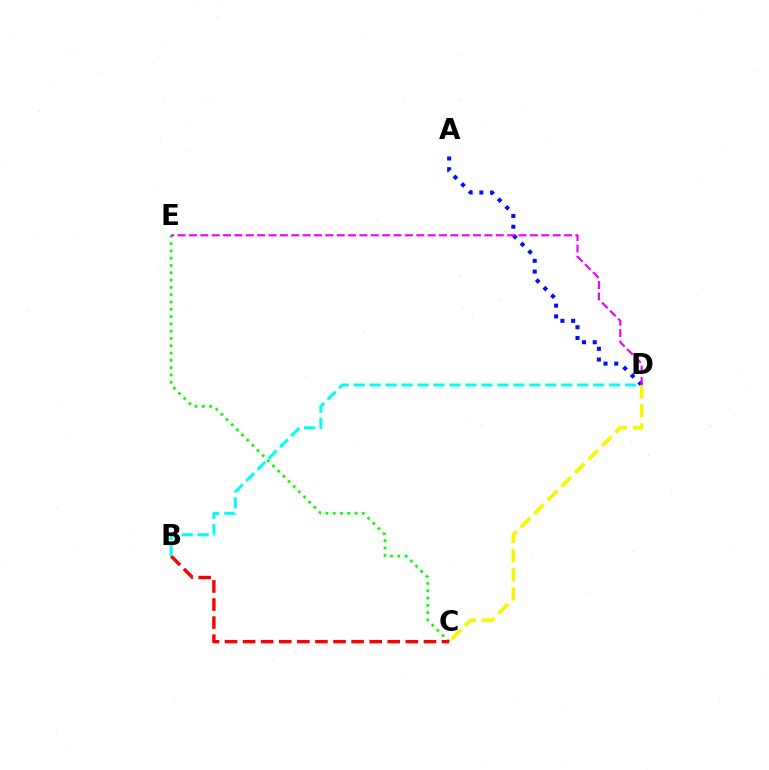{('C', 'E'): [{'color': '#08ff00', 'line_style': 'dotted', 'thickness': 1.98}], ('A', 'D'): [{'color': '#0010ff', 'line_style': 'dotted', 'thickness': 2.92}], ('B', 'C'): [{'color': '#ff0000', 'line_style': 'dashed', 'thickness': 2.46}], ('C', 'D'): [{'color': '#fcf500', 'line_style': 'dashed', 'thickness': 2.6}], ('B', 'D'): [{'color': '#00fff6', 'line_style': 'dashed', 'thickness': 2.17}], ('D', 'E'): [{'color': '#ee00ff', 'line_style': 'dashed', 'thickness': 1.54}]}